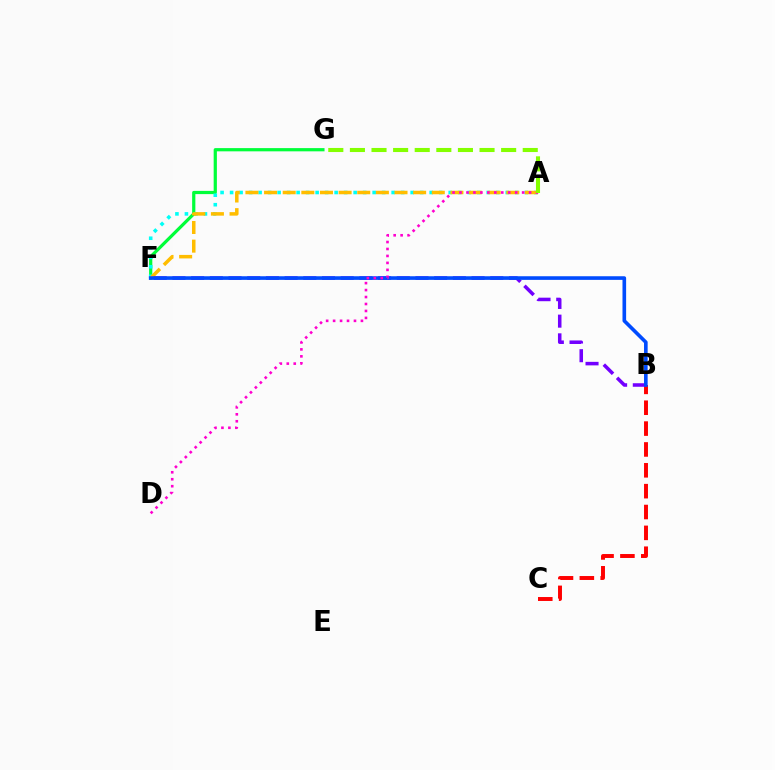{('F', 'G'): [{'color': '#00ff39', 'line_style': 'solid', 'thickness': 2.32}], ('A', 'F'): [{'color': '#00fff6', 'line_style': 'dotted', 'thickness': 2.58}, {'color': '#ffbd00', 'line_style': 'dashed', 'thickness': 2.53}], ('B', 'C'): [{'color': '#ff0000', 'line_style': 'dashed', 'thickness': 2.83}], ('B', 'F'): [{'color': '#7200ff', 'line_style': 'dashed', 'thickness': 2.54}, {'color': '#004bff', 'line_style': 'solid', 'thickness': 2.61}], ('A', 'D'): [{'color': '#ff00cf', 'line_style': 'dotted', 'thickness': 1.89}], ('A', 'G'): [{'color': '#84ff00', 'line_style': 'dashed', 'thickness': 2.93}]}